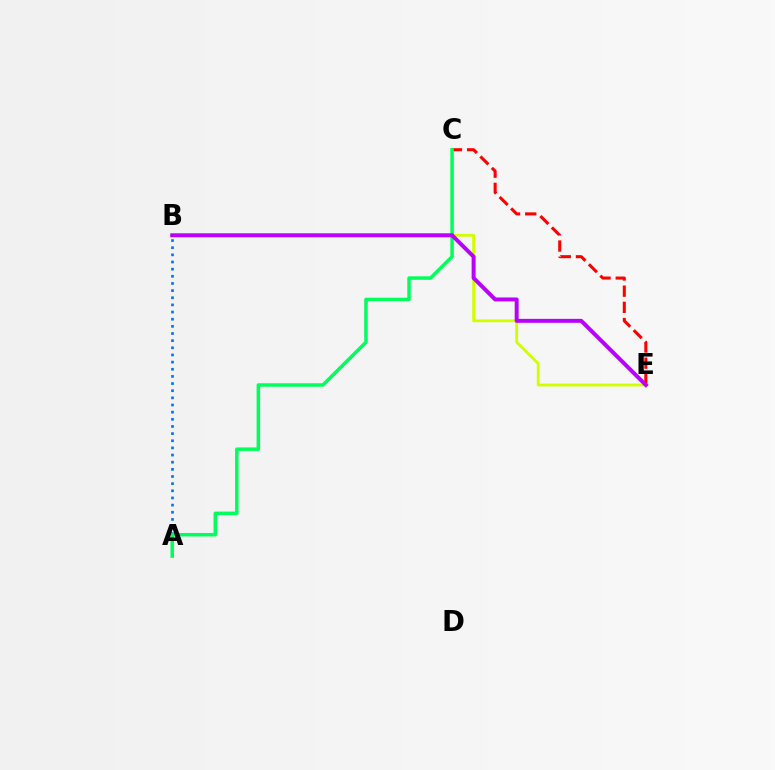{('A', 'B'): [{'color': '#0074ff', 'line_style': 'dotted', 'thickness': 1.94}], ('B', 'E'): [{'color': '#d1ff00', 'line_style': 'solid', 'thickness': 2.03}, {'color': '#b900ff', 'line_style': 'solid', 'thickness': 2.85}], ('C', 'E'): [{'color': '#ff0000', 'line_style': 'dashed', 'thickness': 2.2}], ('A', 'C'): [{'color': '#00ff5c', 'line_style': 'solid', 'thickness': 2.51}]}